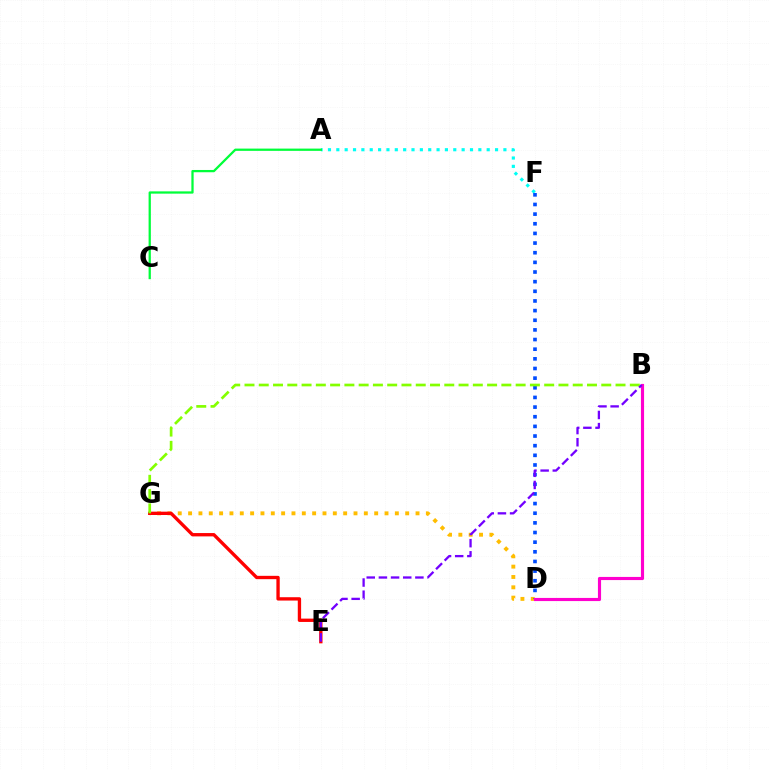{('A', 'F'): [{'color': '#00fff6', 'line_style': 'dotted', 'thickness': 2.27}], ('D', 'G'): [{'color': '#ffbd00', 'line_style': 'dotted', 'thickness': 2.81}], ('D', 'F'): [{'color': '#004bff', 'line_style': 'dotted', 'thickness': 2.62}], ('A', 'C'): [{'color': '#00ff39', 'line_style': 'solid', 'thickness': 1.63}], ('B', 'D'): [{'color': '#ff00cf', 'line_style': 'solid', 'thickness': 2.26}], ('E', 'G'): [{'color': '#ff0000', 'line_style': 'solid', 'thickness': 2.4}], ('B', 'G'): [{'color': '#84ff00', 'line_style': 'dashed', 'thickness': 1.94}], ('B', 'E'): [{'color': '#7200ff', 'line_style': 'dashed', 'thickness': 1.65}]}